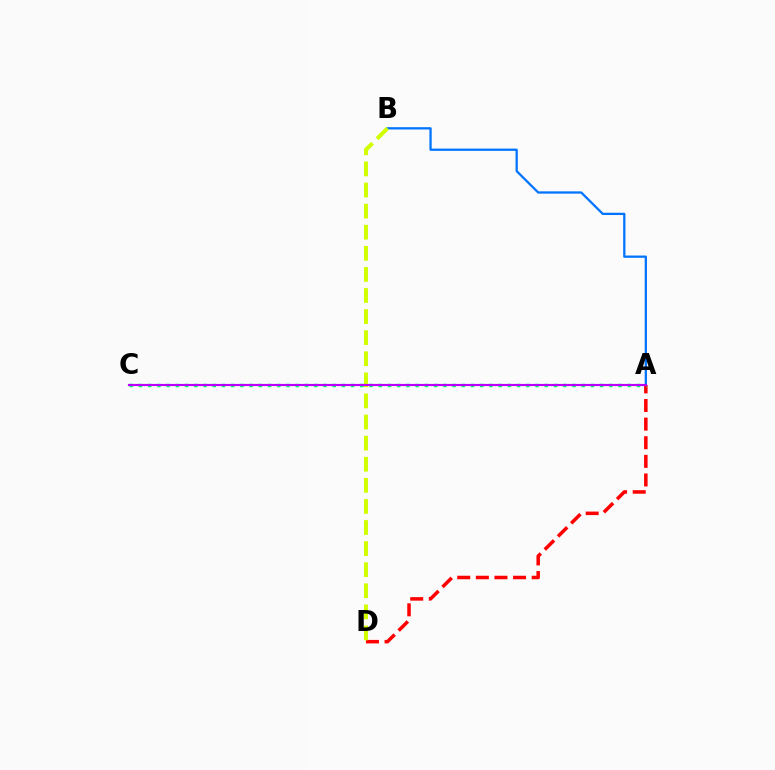{('A', 'D'): [{'color': '#ff0000', 'line_style': 'dashed', 'thickness': 2.53}], ('A', 'B'): [{'color': '#0074ff', 'line_style': 'solid', 'thickness': 1.64}], ('B', 'D'): [{'color': '#d1ff00', 'line_style': 'dashed', 'thickness': 2.87}], ('A', 'C'): [{'color': '#00ff5c', 'line_style': 'dotted', 'thickness': 2.51}, {'color': '#b900ff', 'line_style': 'solid', 'thickness': 1.54}]}